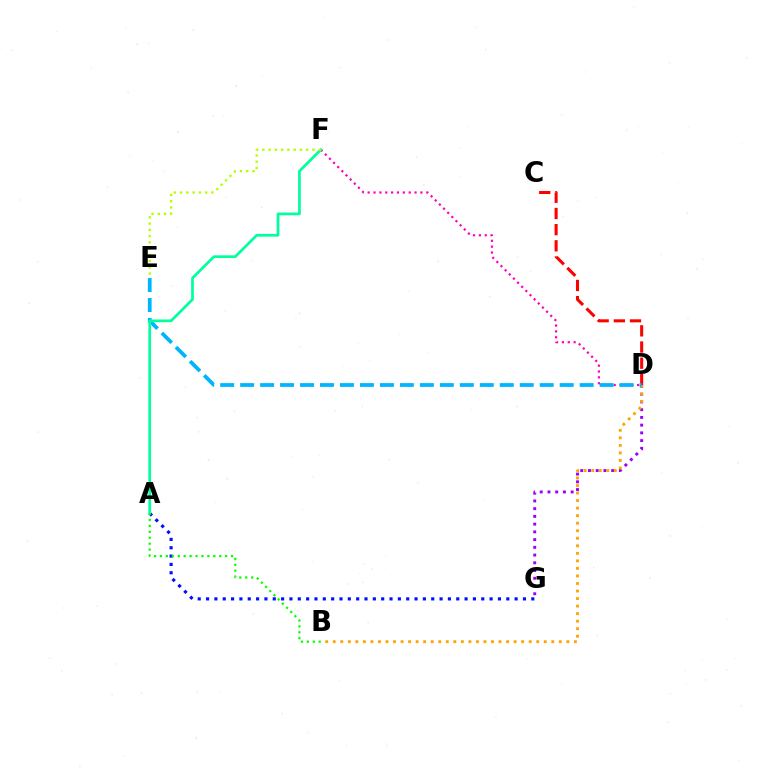{('D', 'F'): [{'color': '#ff00bd', 'line_style': 'dotted', 'thickness': 1.59}], ('D', 'G'): [{'color': '#9b00ff', 'line_style': 'dotted', 'thickness': 2.1}], ('B', 'D'): [{'color': '#ffa500', 'line_style': 'dotted', 'thickness': 2.05}], ('C', 'D'): [{'color': '#ff0000', 'line_style': 'dashed', 'thickness': 2.2}], ('A', 'G'): [{'color': '#0010ff', 'line_style': 'dotted', 'thickness': 2.27}], ('D', 'E'): [{'color': '#00b5ff', 'line_style': 'dashed', 'thickness': 2.71}], ('A', 'F'): [{'color': '#00ff9d', 'line_style': 'solid', 'thickness': 1.95}], ('E', 'F'): [{'color': '#b3ff00', 'line_style': 'dotted', 'thickness': 1.7}], ('A', 'B'): [{'color': '#08ff00', 'line_style': 'dotted', 'thickness': 1.61}]}